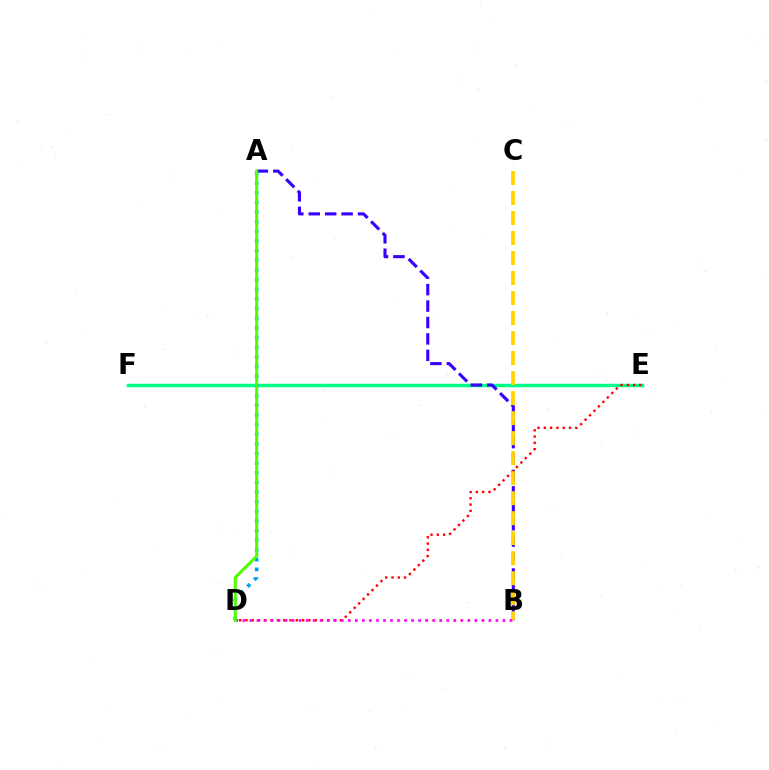{('E', 'F'): [{'color': '#00ff86', 'line_style': 'solid', 'thickness': 2.48}], ('A', 'B'): [{'color': '#3700ff', 'line_style': 'dashed', 'thickness': 2.23}], ('D', 'E'): [{'color': '#ff0000', 'line_style': 'dotted', 'thickness': 1.71}], ('B', 'C'): [{'color': '#ffd500', 'line_style': 'dashed', 'thickness': 2.72}], ('A', 'D'): [{'color': '#009eff', 'line_style': 'dotted', 'thickness': 2.62}, {'color': '#4fff00', 'line_style': 'solid', 'thickness': 2.19}], ('B', 'D'): [{'color': '#ff00ed', 'line_style': 'dotted', 'thickness': 1.91}]}